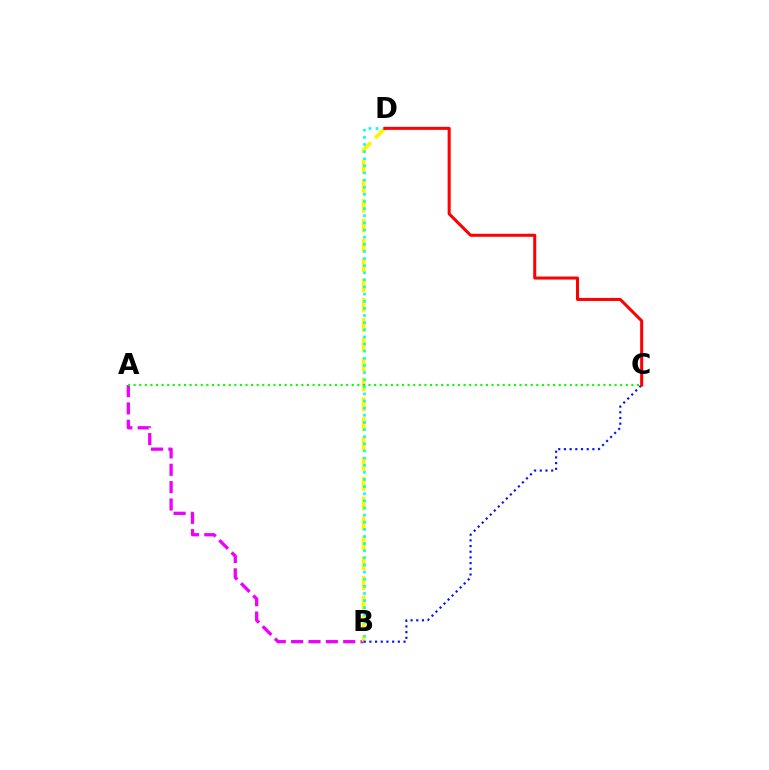{('A', 'B'): [{'color': '#ee00ff', 'line_style': 'dashed', 'thickness': 2.36}], ('B', 'D'): [{'color': '#fcf500', 'line_style': 'dashed', 'thickness': 2.7}, {'color': '#00fff6', 'line_style': 'dotted', 'thickness': 1.94}], ('A', 'C'): [{'color': '#08ff00', 'line_style': 'dotted', 'thickness': 1.52}], ('B', 'C'): [{'color': '#0010ff', 'line_style': 'dotted', 'thickness': 1.55}], ('C', 'D'): [{'color': '#ff0000', 'line_style': 'solid', 'thickness': 2.18}]}